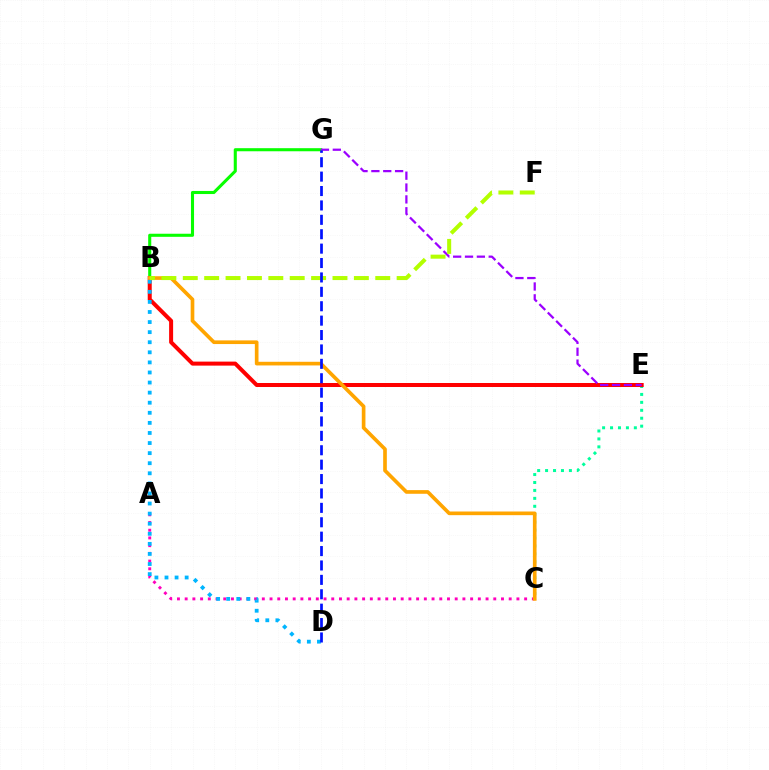{('C', 'E'): [{'color': '#00ff9d', 'line_style': 'dotted', 'thickness': 2.16}], ('B', 'G'): [{'color': '#08ff00', 'line_style': 'solid', 'thickness': 2.22}], ('A', 'C'): [{'color': '#ff00bd', 'line_style': 'dotted', 'thickness': 2.1}], ('B', 'E'): [{'color': '#ff0000', 'line_style': 'solid', 'thickness': 2.88}], ('B', 'C'): [{'color': '#ffa500', 'line_style': 'solid', 'thickness': 2.64}], ('B', 'D'): [{'color': '#00b5ff', 'line_style': 'dotted', 'thickness': 2.74}], ('E', 'G'): [{'color': '#9b00ff', 'line_style': 'dashed', 'thickness': 1.61}], ('B', 'F'): [{'color': '#b3ff00', 'line_style': 'dashed', 'thickness': 2.91}], ('D', 'G'): [{'color': '#0010ff', 'line_style': 'dashed', 'thickness': 1.96}]}